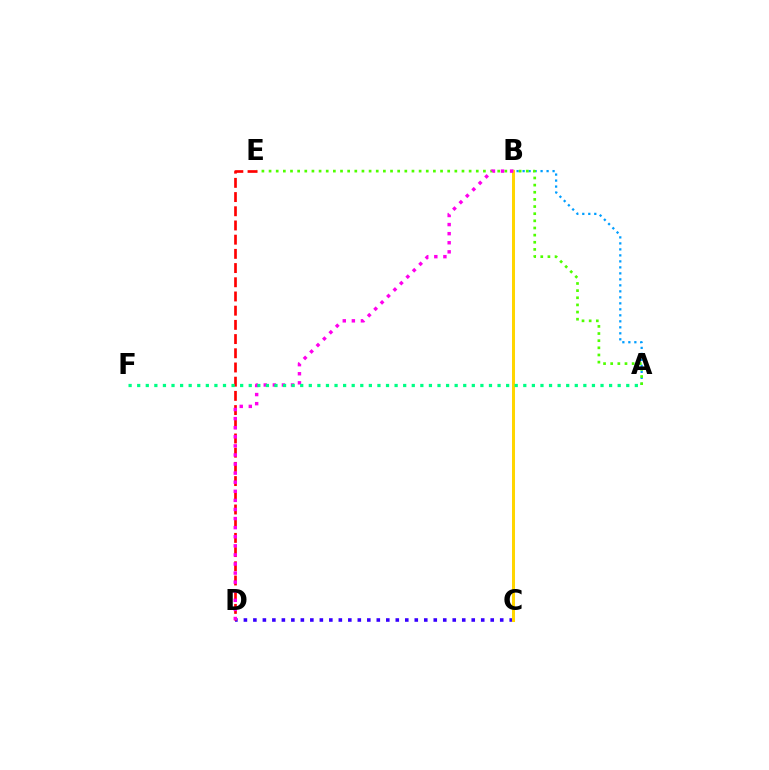{('A', 'B'): [{'color': '#009eff', 'line_style': 'dotted', 'thickness': 1.63}], ('C', 'D'): [{'color': '#3700ff', 'line_style': 'dotted', 'thickness': 2.58}], ('A', 'E'): [{'color': '#4fff00', 'line_style': 'dotted', 'thickness': 1.94}], ('D', 'E'): [{'color': '#ff0000', 'line_style': 'dashed', 'thickness': 1.93}], ('B', 'C'): [{'color': '#ffd500', 'line_style': 'solid', 'thickness': 2.18}], ('B', 'D'): [{'color': '#ff00ed', 'line_style': 'dotted', 'thickness': 2.47}], ('A', 'F'): [{'color': '#00ff86', 'line_style': 'dotted', 'thickness': 2.33}]}